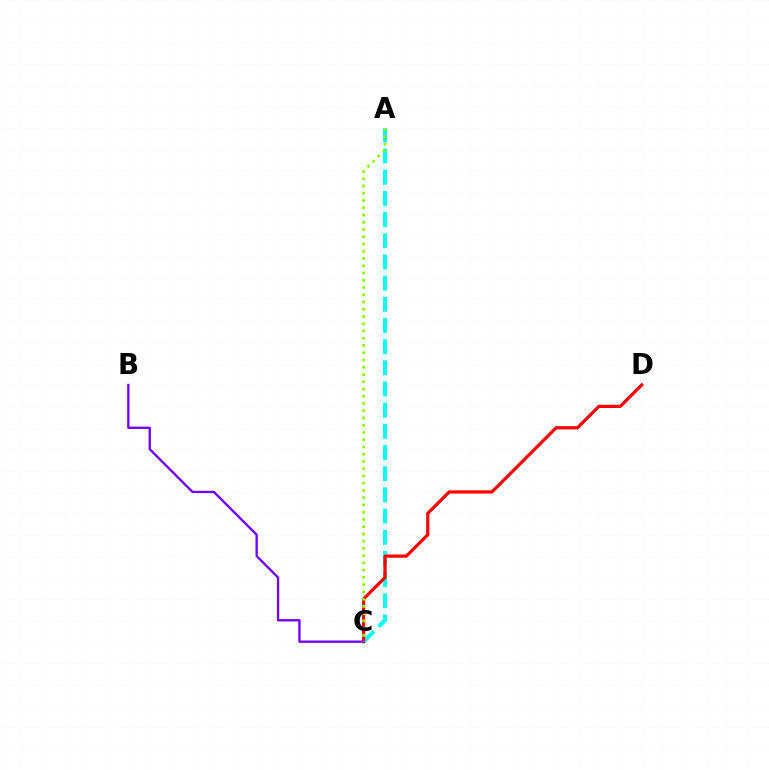{('A', 'C'): [{'color': '#00fff6', 'line_style': 'dashed', 'thickness': 2.88}, {'color': '#84ff00', 'line_style': 'dotted', 'thickness': 1.97}], ('C', 'D'): [{'color': '#ff0000', 'line_style': 'solid', 'thickness': 2.32}], ('B', 'C'): [{'color': '#7200ff', 'line_style': 'solid', 'thickness': 1.68}]}